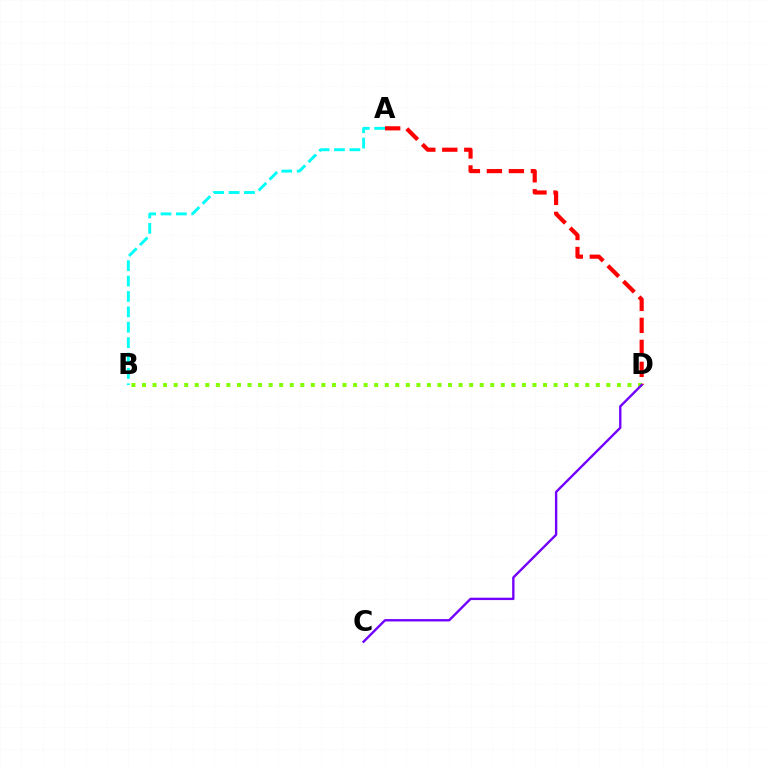{('A', 'D'): [{'color': '#ff0000', 'line_style': 'dashed', 'thickness': 2.99}], ('B', 'D'): [{'color': '#84ff00', 'line_style': 'dotted', 'thickness': 2.87}], ('C', 'D'): [{'color': '#7200ff', 'line_style': 'solid', 'thickness': 1.7}], ('A', 'B'): [{'color': '#00fff6', 'line_style': 'dashed', 'thickness': 2.09}]}